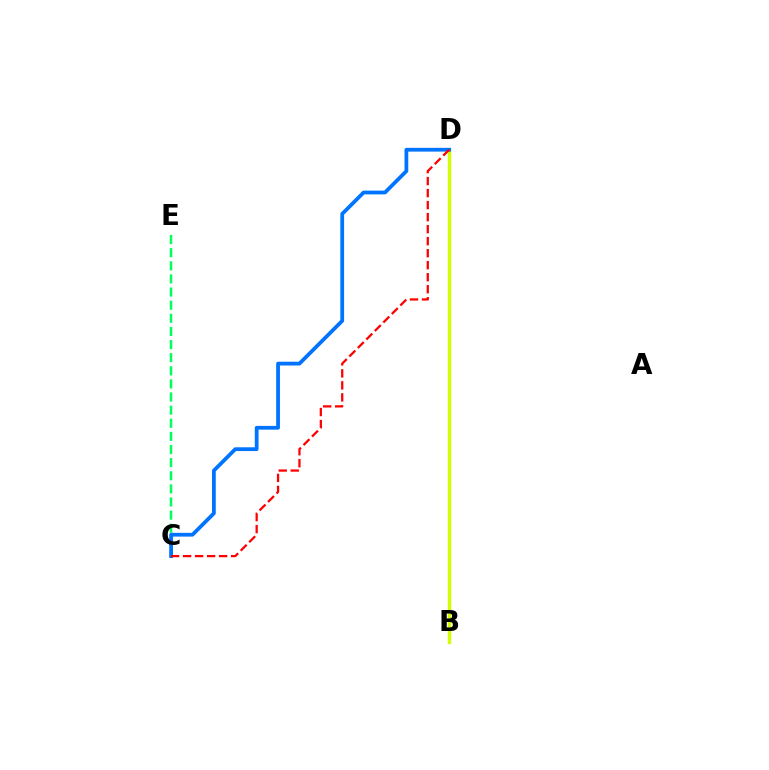{('C', 'E'): [{'color': '#00ff5c', 'line_style': 'dashed', 'thickness': 1.78}], ('B', 'D'): [{'color': '#b900ff', 'line_style': 'solid', 'thickness': 1.97}, {'color': '#d1ff00', 'line_style': 'solid', 'thickness': 2.44}], ('C', 'D'): [{'color': '#0074ff', 'line_style': 'solid', 'thickness': 2.71}, {'color': '#ff0000', 'line_style': 'dashed', 'thickness': 1.63}]}